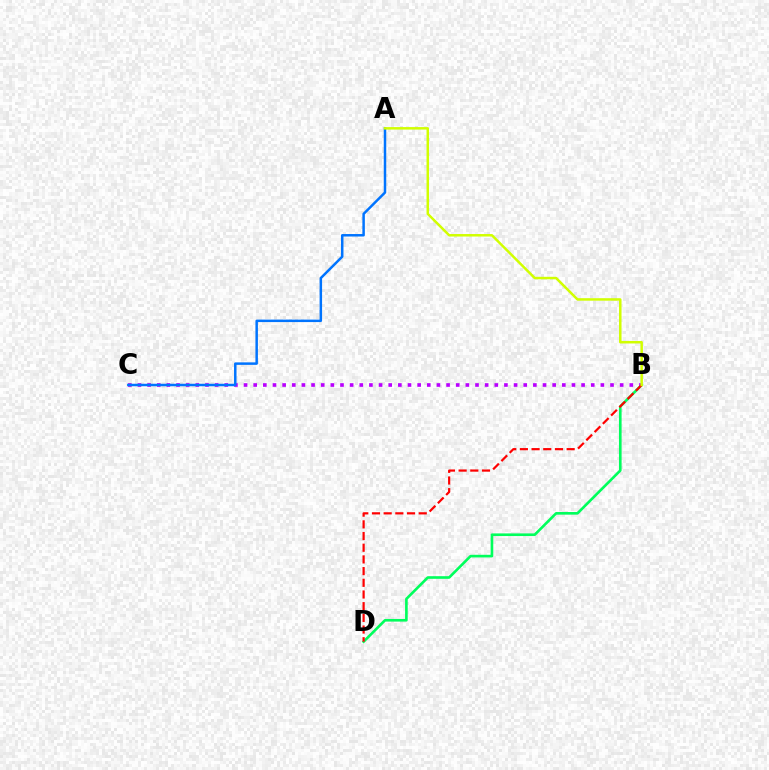{('B', 'D'): [{'color': '#00ff5c', 'line_style': 'solid', 'thickness': 1.9}, {'color': '#ff0000', 'line_style': 'dashed', 'thickness': 1.59}], ('B', 'C'): [{'color': '#b900ff', 'line_style': 'dotted', 'thickness': 2.62}], ('A', 'C'): [{'color': '#0074ff', 'line_style': 'solid', 'thickness': 1.79}], ('A', 'B'): [{'color': '#d1ff00', 'line_style': 'solid', 'thickness': 1.79}]}